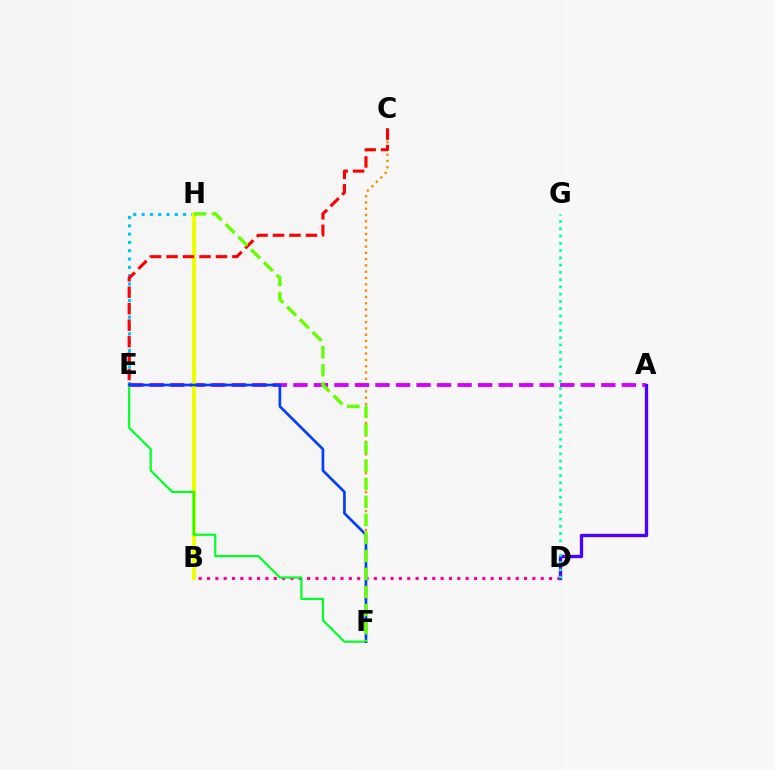{('B', 'D'): [{'color': '#ff00a0', 'line_style': 'dotted', 'thickness': 2.27}], ('C', 'F'): [{'color': '#ff8800', 'line_style': 'dotted', 'thickness': 1.71}], ('E', 'H'): [{'color': '#00c7ff', 'line_style': 'dotted', 'thickness': 2.26}], ('A', 'E'): [{'color': '#d600ff', 'line_style': 'dashed', 'thickness': 2.79}], ('B', 'H'): [{'color': '#eeff00', 'line_style': 'solid', 'thickness': 2.97}], ('C', 'E'): [{'color': '#ff0000', 'line_style': 'dashed', 'thickness': 2.24}], ('E', 'F'): [{'color': '#00ff27', 'line_style': 'solid', 'thickness': 1.58}, {'color': '#003fff', 'line_style': 'solid', 'thickness': 1.93}], ('F', 'H'): [{'color': '#66ff00', 'line_style': 'dashed', 'thickness': 2.45}], ('A', 'D'): [{'color': '#4f00ff', 'line_style': 'solid', 'thickness': 2.4}], ('D', 'G'): [{'color': '#00ffaf', 'line_style': 'dotted', 'thickness': 1.97}]}